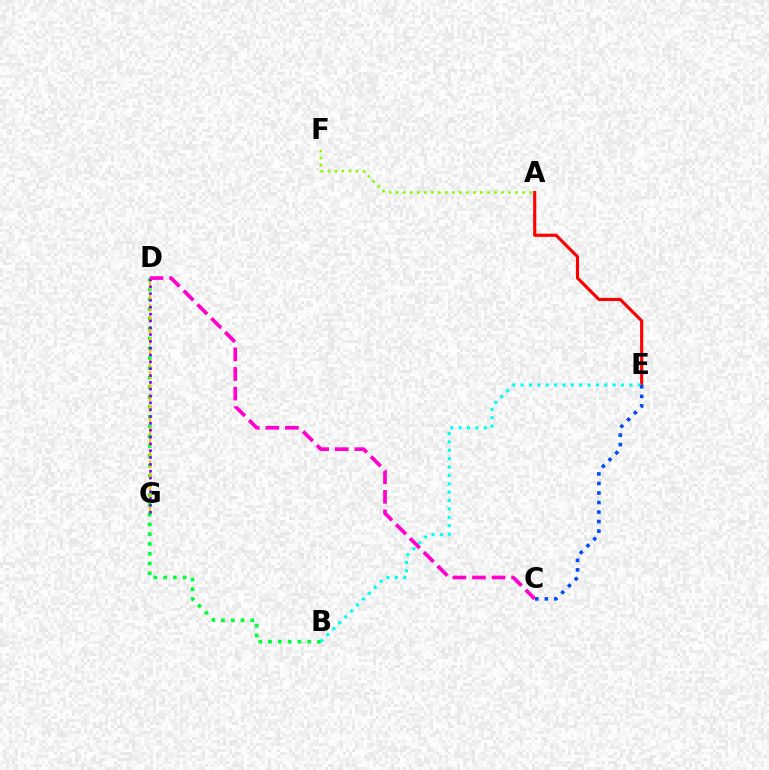{('B', 'D'): [{'color': '#00ff39', 'line_style': 'dotted', 'thickness': 2.66}], ('D', 'G'): [{'color': '#ffbd00', 'line_style': 'dashed', 'thickness': 1.52}, {'color': '#7200ff', 'line_style': 'dotted', 'thickness': 1.86}], ('A', 'F'): [{'color': '#84ff00', 'line_style': 'dotted', 'thickness': 1.91}], ('A', 'E'): [{'color': '#ff0000', 'line_style': 'solid', 'thickness': 2.25}], ('B', 'E'): [{'color': '#00fff6', 'line_style': 'dotted', 'thickness': 2.28}], ('C', 'E'): [{'color': '#004bff', 'line_style': 'dotted', 'thickness': 2.59}], ('C', 'D'): [{'color': '#ff00cf', 'line_style': 'dashed', 'thickness': 2.66}]}